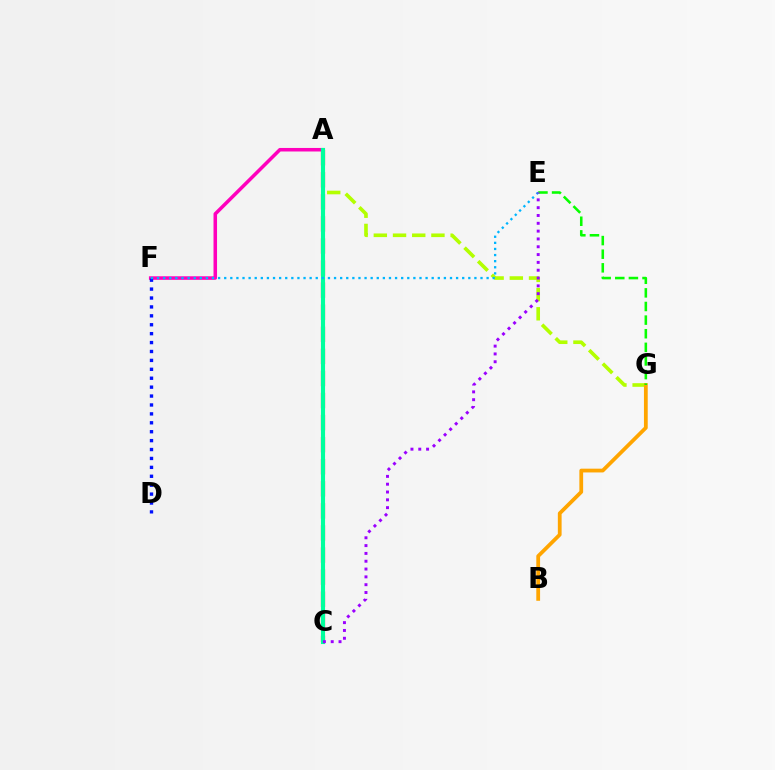{('A', 'F'): [{'color': '#ff00bd', 'line_style': 'solid', 'thickness': 2.54}], ('A', 'G'): [{'color': '#b3ff00', 'line_style': 'dashed', 'thickness': 2.61}], ('A', 'C'): [{'color': '#ff0000', 'line_style': 'dashed', 'thickness': 3.0}, {'color': '#00ff9d', 'line_style': 'solid', 'thickness': 2.96}], ('D', 'F'): [{'color': '#0010ff', 'line_style': 'dotted', 'thickness': 2.42}], ('B', 'G'): [{'color': '#ffa500', 'line_style': 'solid', 'thickness': 2.71}], ('E', 'G'): [{'color': '#08ff00', 'line_style': 'dashed', 'thickness': 1.85}], ('E', 'F'): [{'color': '#00b5ff', 'line_style': 'dotted', 'thickness': 1.66}], ('C', 'E'): [{'color': '#9b00ff', 'line_style': 'dotted', 'thickness': 2.12}]}